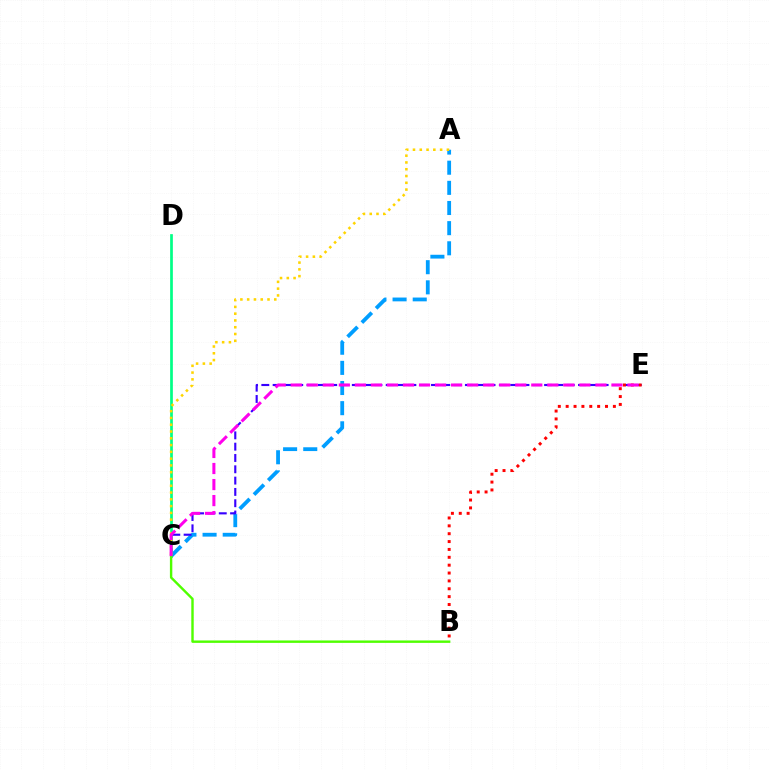{('A', 'C'): [{'color': '#009eff', 'line_style': 'dashed', 'thickness': 2.74}, {'color': '#ffd500', 'line_style': 'dotted', 'thickness': 1.84}], ('C', 'D'): [{'color': '#00ff86', 'line_style': 'solid', 'thickness': 1.95}], ('C', 'E'): [{'color': '#3700ff', 'line_style': 'dashed', 'thickness': 1.54}, {'color': '#ff00ed', 'line_style': 'dashed', 'thickness': 2.18}], ('B', 'E'): [{'color': '#ff0000', 'line_style': 'dotted', 'thickness': 2.14}], ('B', 'C'): [{'color': '#4fff00', 'line_style': 'solid', 'thickness': 1.74}]}